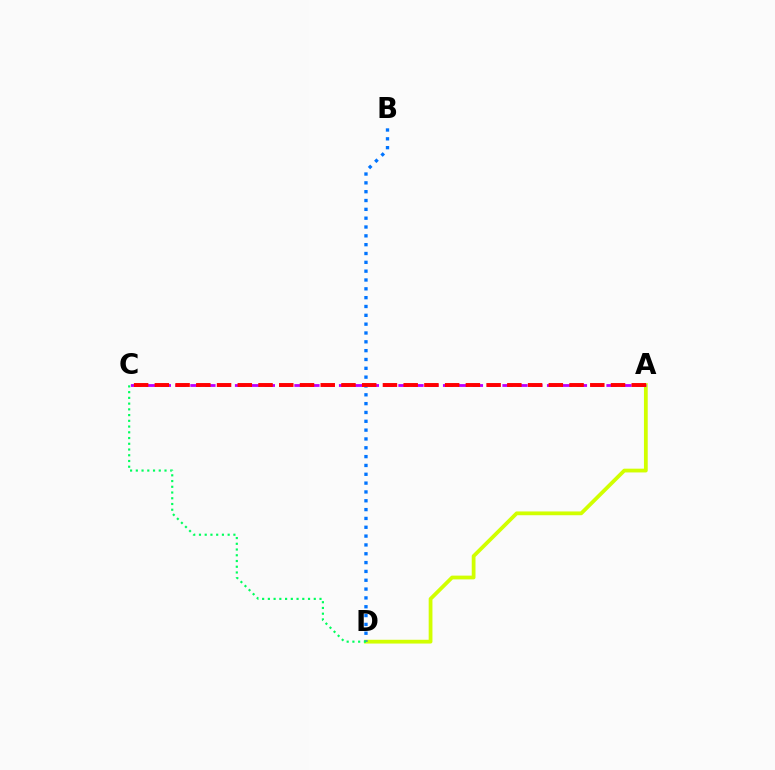{('A', 'D'): [{'color': '#d1ff00', 'line_style': 'solid', 'thickness': 2.71}], ('B', 'D'): [{'color': '#0074ff', 'line_style': 'dotted', 'thickness': 2.4}], ('C', 'D'): [{'color': '#00ff5c', 'line_style': 'dotted', 'thickness': 1.56}], ('A', 'C'): [{'color': '#b900ff', 'line_style': 'dashed', 'thickness': 2.02}, {'color': '#ff0000', 'line_style': 'dashed', 'thickness': 2.82}]}